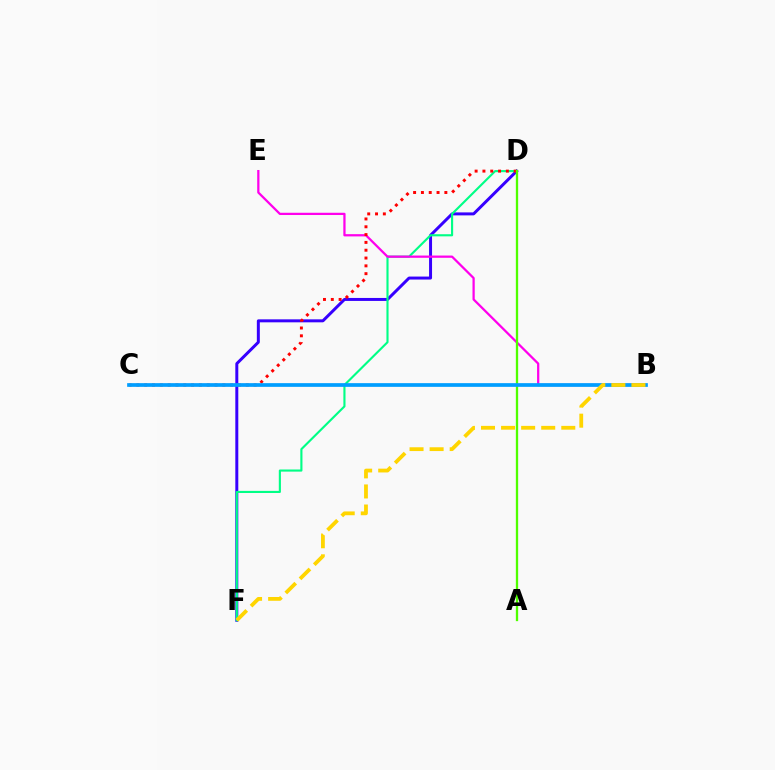{('D', 'F'): [{'color': '#3700ff', 'line_style': 'solid', 'thickness': 2.15}, {'color': '#00ff86', 'line_style': 'solid', 'thickness': 1.53}], ('B', 'E'): [{'color': '#ff00ed', 'line_style': 'solid', 'thickness': 1.62}], ('C', 'D'): [{'color': '#ff0000', 'line_style': 'dotted', 'thickness': 2.12}], ('A', 'D'): [{'color': '#4fff00', 'line_style': 'solid', 'thickness': 1.66}], ('B', 'C'): [{'color': '#009eff', 'line_style': 'solid', 'thickness': 2.67}], ('B', 'F'): [{'color': '#ffd500', 'line_style': 'dashed', 'thickness': 2.73}]}